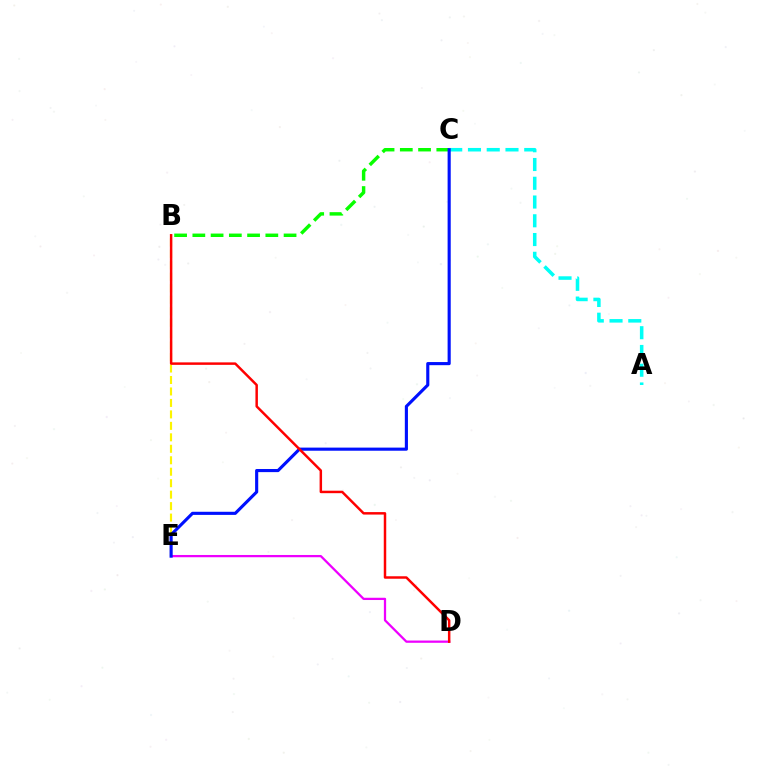{('B', 'C'): [{'color': '#08ff00', 'line_style': 'dashed', 'thickness': 2.48}], ('B', 'E'): [{'color': '#fcf500', 'line_style': 'dashed', 'thickness': 1.56}], ('D', 'E'): [{'color': '#ee00ff', 'line_style': 'solid', 'thickness': 1.63}], ('A', 'C'): [{'color': '#00fff6', 'line_style': 'dashed', 'thickness': 2.55}], ('C', 'E'): [{'color': '#0010ff', 'line_style': 'solid', 'thickness': 2.25}], ('B', 'D'): [{'color': '#ff0000', 'line_style': 'solid', 'thickness': 1.78}]}